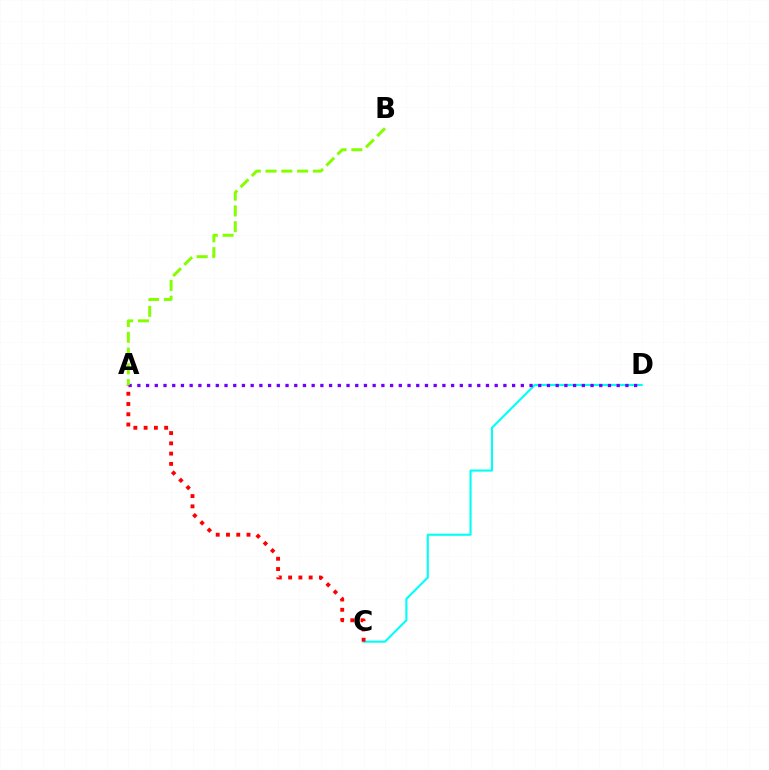{('C', 'D'): [{'color': '#00fff6', 'line_style': 'solid', 'thickness': 1.52}], ('A', 'D'): [{'color': '#7200ff', 'line_style': 'dotted', 'thickness': 2.37}], ('A', 'B'): [{'color': '#84ff00', 'line_style': 'dashed', 'thickness': 2.14}], ('A', 'C'): [{'color': '#ff0000', 'line_style': 'dotted', 'thickness': 2.79}]}